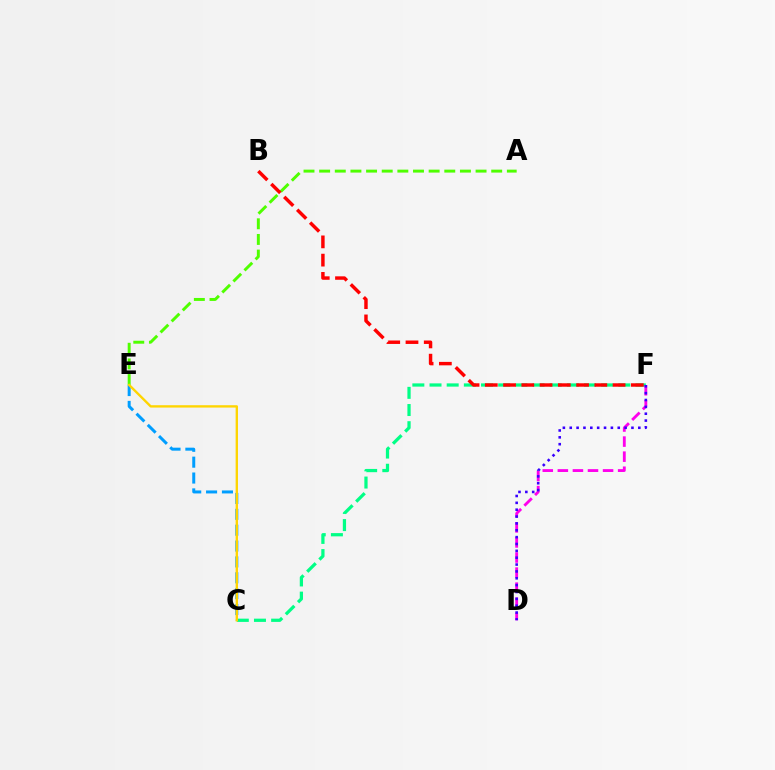{('C', 'F'): [{'color': '#00ff86', 'line_style': 'dashed', 'thickness': 2.33}], ('D', 'F'): [{'color': '#ff00ed', 'line_style': 'dashed', 'thickness': 2.05}, {'color': '#3700ff', 'line_style': 'dotted', 'thickness': 1.86}], ('C', 'E'): [{'color': '#009eff', 'line_style': 'dashed', 'thickness': 2.16}, {'color': '#ffd500', 'line_style': 'solid', 'thickness': 1.69}], ('A', 'E'): [{'color': '#4fff00', 'line_style': 'dashed', 'thickness': 2.12}], ('B', 'F'): [{'color': '#ff0000', 'line_style': 'dashed', 'thickness': 2.48}]}